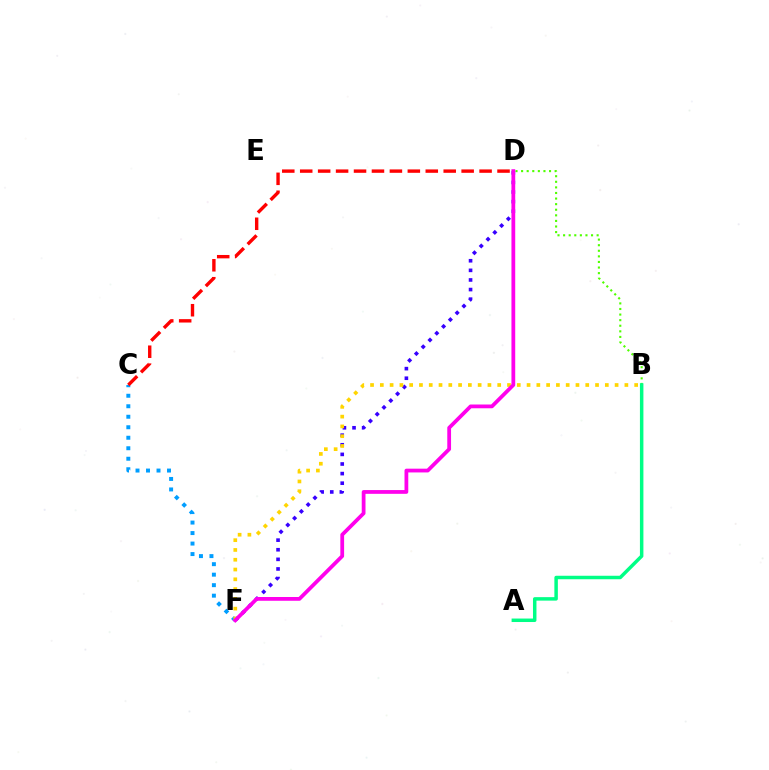{('B', 'D'): [{'color': '#4fff00', 'line_style': 'dotted', 'thickness': 1.52}], ('C', 'F'): [{'color': '#009eff', 'line_style': 'dotted', 'thickness': 2.85}], ('D', 'F'): [{'color': '#3700ff', 'line_style': 'dotted', 'thickness': 2.61}, {'color': '#ff00ed', 'line_style': 'solid', 'thickness': 2.71}], ('B', 'F'): [{'color': '#ffd500', 'line_style': 'dotted', 'thickness': 2.66}], ('A', 'B'): [{'color': '#00ff86', 'line_style': 'solid', 'thickness': 2.51}], ('C', 'D'): [{'color': '#ff0000', 'line_style': 'dashed', 'thickness': 2.44}]}